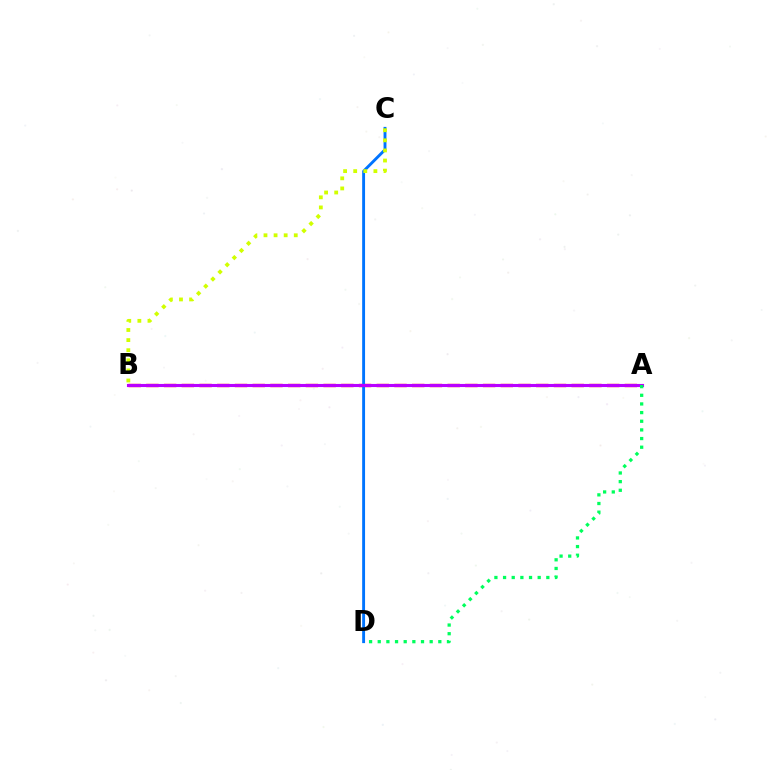{('A', 'B'): [{'color': '#ff0000', 'line_style': 'dashed', 'thickness': 2.41}, {'color': '#b900ff', 'line_style': 'solid', 'thickness': 2.24}], ('C', 'D'): [{'color': '#0074ff', 'line_style': 'solid', 'thickness': 2.08}], ('B', 'C'): [{'color': '#d1ff00', 'line_style': 'dotted', 'thickness': 2.74}], ('A', 'D'): [{'color': '#00ff5c', 'line_style': 'dotted', 'thickness': 2.35}]}